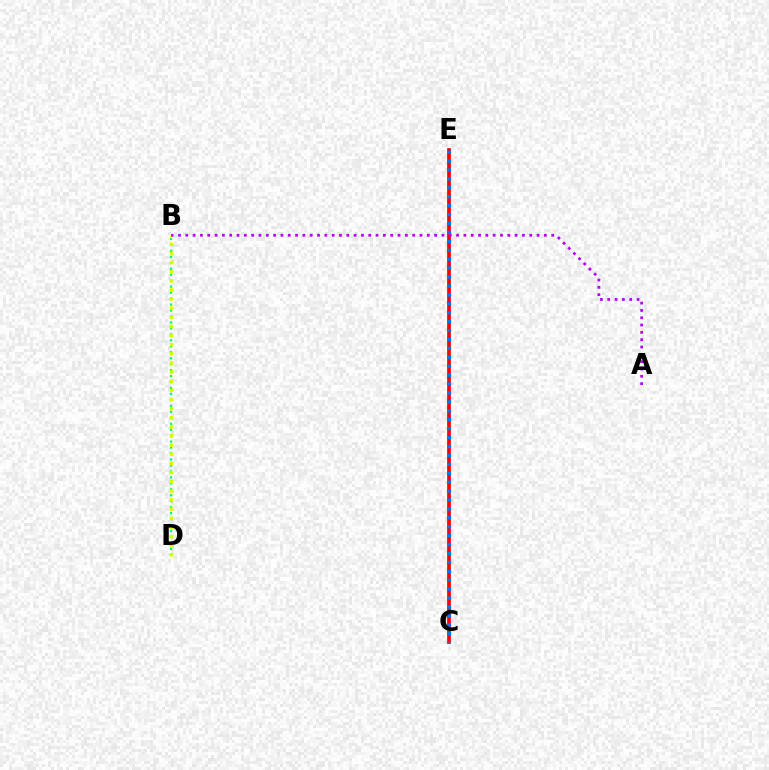{('C', 'E'): [{'color': '#ff0000', 'line_style': 'solid', 'thickness': 2.67}, {'color': '#0074ff', 'line_style': 'dotted', 'thickness': 2.42}], ('B', 'D'): [{'color': '#00ff5c', 'line_style': 'dotted', 'thickness': 1.62}, {'color': '#d1ff00', 'line_style': 'dotted', 'thickness': 2.48}], ('A', 'B'): [{'color': '#b900ff', 'line_style': 'dotted', 'thickness': 1.99}]}